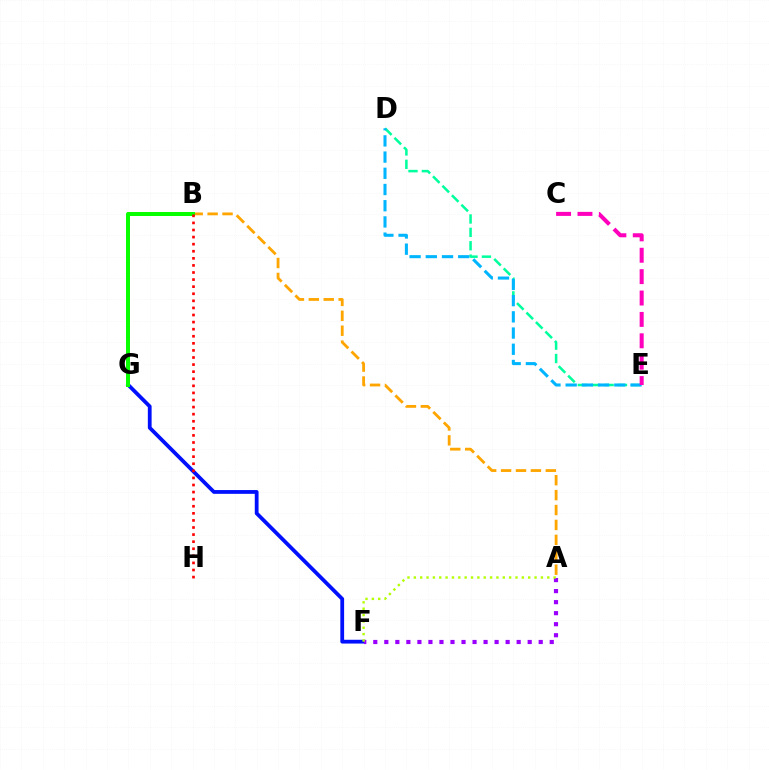{('D', 'E'): [{'color': '#00ff9d', 'line_style': 'dashed', 'thickness': 1.82}, {'color': '#00b5ff', 'line_style': 'dashed', 'thickness': 2.2}], ('F', 'G'): [{'color': '#0010ff', 'line_style': 'solid', 'thickness': 2.72}], ('A', 'F'): [{'color': '#9b00ff', 'line_style': 'dotted', 'thickness': 3.0}, {'color': '#b3ff00', 'line_style': 'dotted', 'thickness': 1.73}], ('A', 'B'): [{'color': '#ffa500', 'line_style': 'dashed', 'thickness': 2.03}], ('B', 'G'): [{'color': '#08ff00', 'line_style': 'solid', 'thickness': 2.88}], ('B', 'H'): [{'color': '#ff0000', 'line_style': 'dotted', 'thickness': 1.92}], ('C', 'E'): [{'color': '#ff00bd', 'line_style': 'dashed', 'thickness': 2.91}]}